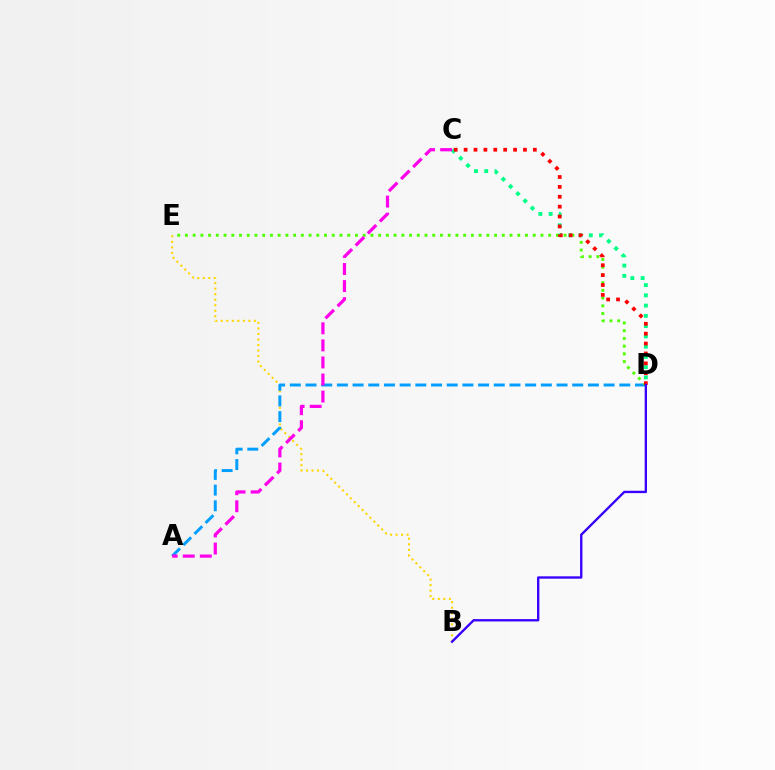{('C', 'D'): [{'color': '#00ff86', 'line_style': 'dotted', 'thickness': 2.79}, {'color': '#ff0000', 'line_style': 'dotted', 'thickness': 2.69}], ('B', 'E'): [{'color': '#ffd500', 'line_style': 'dotted', 'thickness': 1.5}], ('A', 'D'): [{'color': '#009eff', 'line_style': 'dashed', 'thickness': 2.13}], ('D', 'E'): [{'color': '#4fff00', 'line_style': 'dotted', 'thickness': 2.1}], ('A', 'C'): [{'color': '#ff00ed', 'line_style': 'dashed', 'thickness': 2.32}], ('B', 'D'): [{'color': '#3700ff', 'line_style': 'solid', 'thickness': 1.69}]}